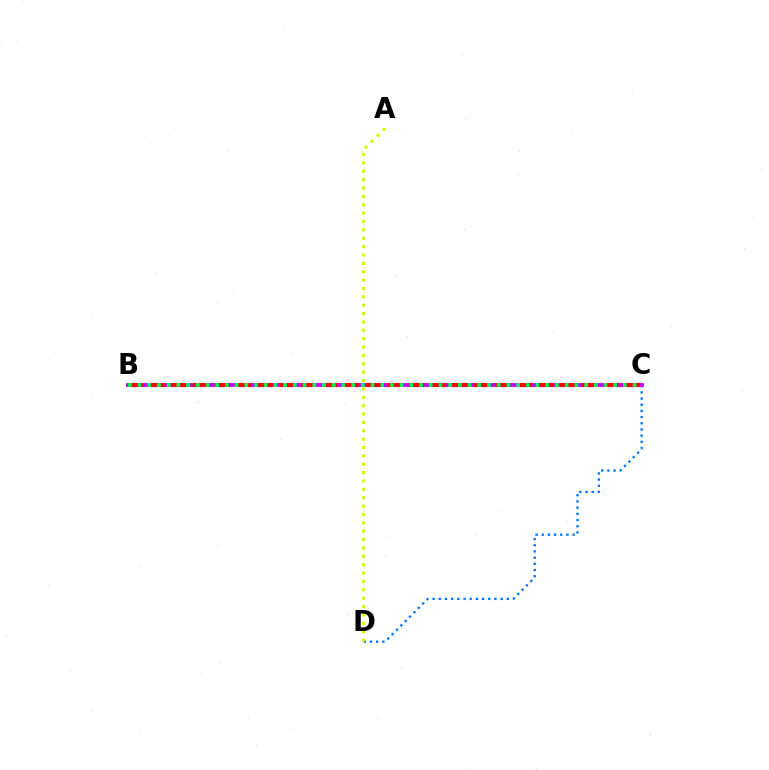{('C', 'D'): [{'color': '#0074ff', 'line_style': 'dotted', 'thickness': 1.68}], ('A', 'D'): [{'color': '#d1ff00', 'line_style': 'dotted', 'thickness': 2.27}], ('B', 'C'): [{'color': '#b900ff', 'line_style': 'solid', 'thickness': 2.74}, {'color': '#ff0000', 'line_style': 'dashed', 'thickness': 2.94}, {'color': '#00ff5c', 'line_style': 'dotted', 'thickness': 2.64}]}